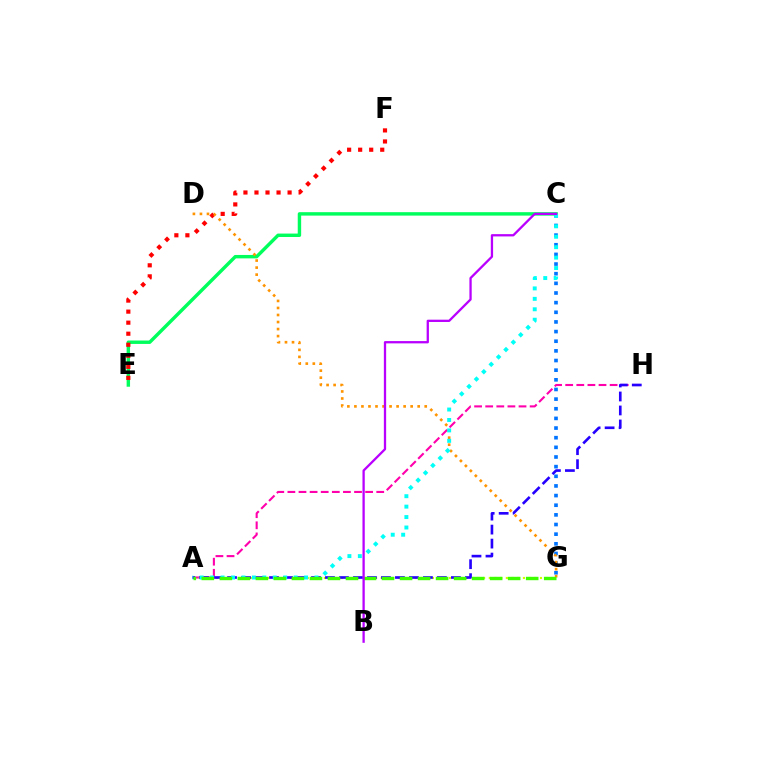{('A', 'H'): [{'color': '#ff00ac', 'line_style': 'dashed', 'thickness': 1.51}, {'color': '#2500ff', 'line_style': 'dashed', 'thickness': 1.9}], ('C', 'E'): [{'color': '#00ff5c', 'line_style': 'solid', 'thickness': 2.46}], ('E', 'F'): [{'color': '#ff0000', 'line_style': 'dotted', 'thickness': 3.0}], ('A', 'G'): [{'color': '#d1ff00', 'line_style': 'dotted', 'thickness': 1.55}, {'color': '#3dff00', 'line_style': 'dashed', 'thickness': 2.45}], ('C', 'G'): [{'color': '#0074ff', 'line_style': 'dotted', 'thickness': 2.62}], ('D', 'G'): [{'color': '#ff9400', 'line_style': 'dotted', 'thickness': 1.91}], ('A', 'C'): [{'color': '#00fff6', 'line_style': 'dotted', 'thickness': 2.84}], ('B', 'C'): [{'color': '#b900ff', 'line_style': 'solid', 'thickness': 1.65}]}